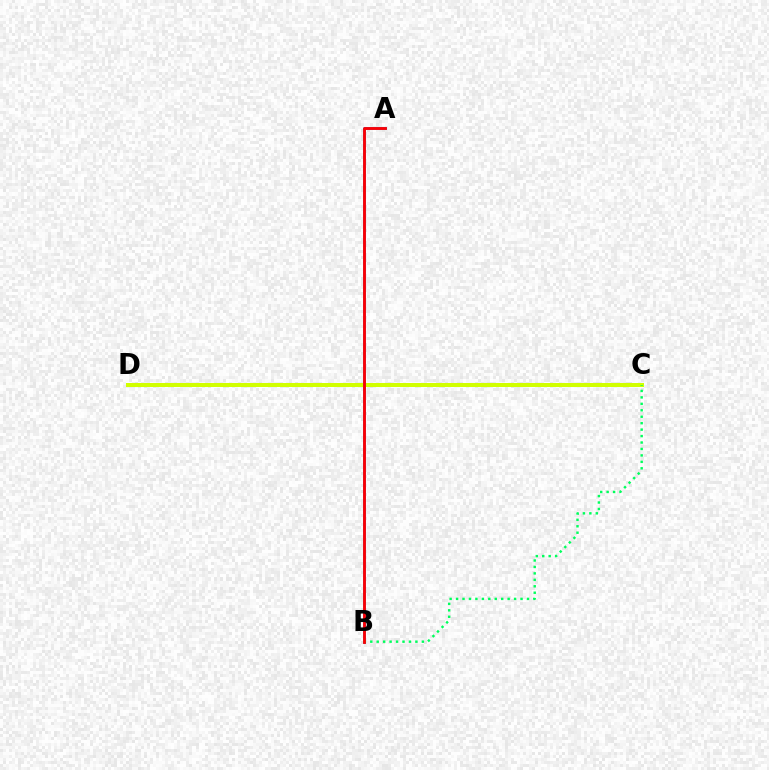{('C', 'D'): [{'color': '#b900ff', 'line_style': 'dotted', 'thickness': 2.84}, {'color': '#d1ff00', 'line_style': 'solid', 'thickness': 2.88}], ('A', 'B'): [{'color': '#0074ff', 'line_style': 'solid', 'thickness': 1.94}, {'color': '#ff0000', 'line_style': 'solid', 'thickness': 2.01}], ('B', 'C'): [{'color': '#00ff5c', 'line_style': 'dotted', 'thickness': 1.75}]}